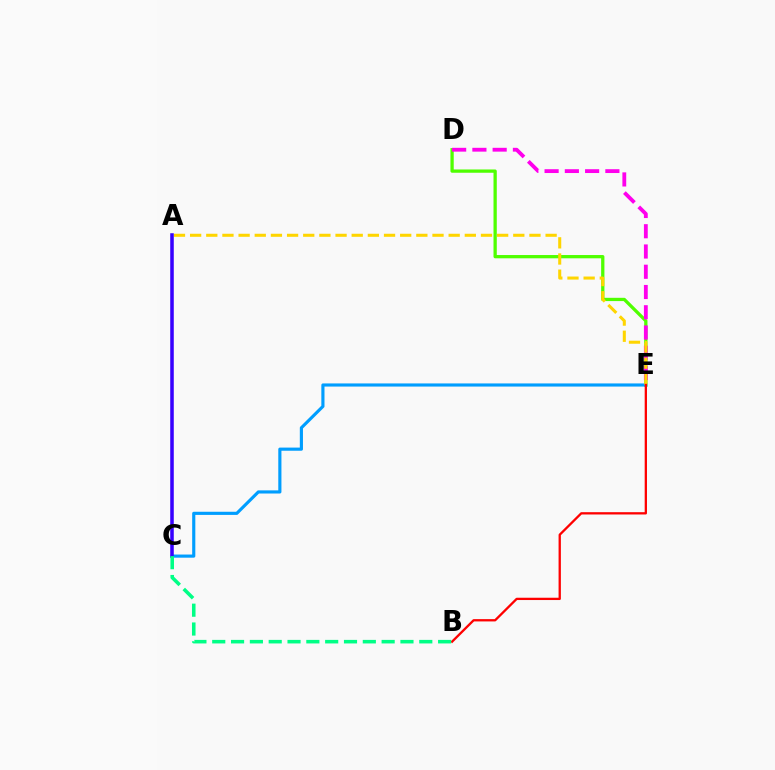{('D', 'E'): [{'color': '#4fff00', 'line_style': 'solid', 'thickness': 2.36}, {'color': '#ff00ed', 'line_style': 'dashed', 'thickness': 2.75}], ('C', 'E'): [{'color': '#009eff', 'line_style': 'solid', 'thickness': 2.26}], ('A', 'E'): [{'color': '#ffd500', 'line_style': 'dashed', 'thickness': 2.2}], ('B', 'E'): [{'color': '#ff0000', 'line_style': 'solid', 'thickness': 1.65}], ('A', 'C'): [{'color': '#3700ff', 'line_style': 'solid', 'thickness': 2.55}], ('B', 'C'): [{'color': '#00ff86', 'line_style': 'dashed', 'thickness': 2.56}]}